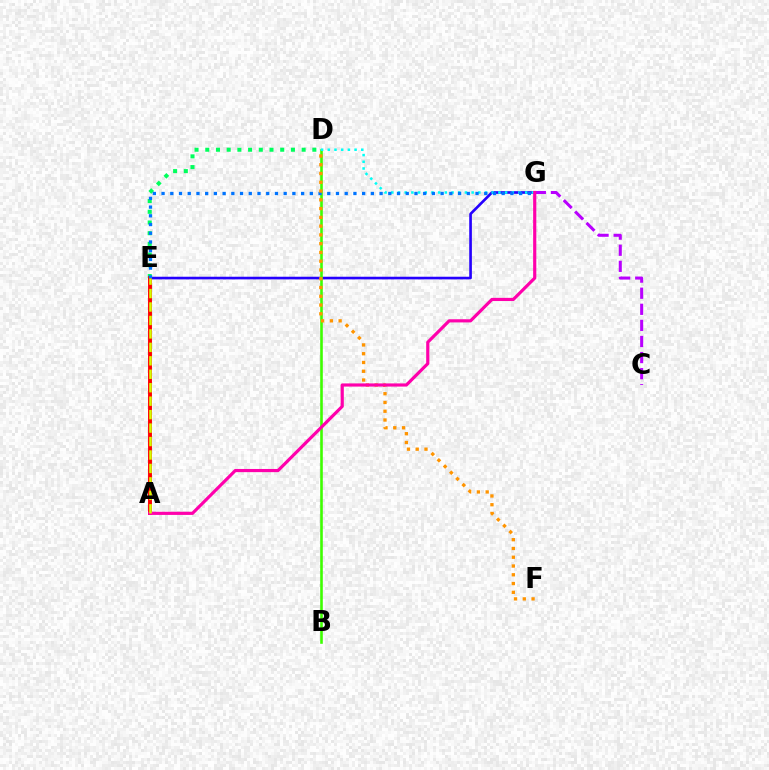{('E', 'G'): [{'color': '#2500ff', 'line_style': 'solid', 'thickness': 1.9}, {'color': '#0074ff', 'line_style': 'dotted', 'thickness': 2.37}], ('D', 'E'): [{'color': '#00ff5c', 'line_style': 'dotted', 'thickness': 2.91}], ('B', 'D'): [{'color': '#3dff00', 'line_style': 'solid', 'thickness': 1.87}], ('D', 'G'): [{'color': '#00fff6', 'line_style': 'dotted', 'thickness': 1.82}], ('A', 'E'): [{'color': '#ff0000', 'line_style': 'solid', 'thickness': 2.82}, {'color': '#d1ff00', 'line_style': 'dashed', 'thickness': 1.83}], ('C', 'G'): [{'color': '#b900ff', 'line_style': 'dashed', 'thickness': 2.19}], ('D', 'F'): [{'color': '#ff9400', 'line_style': 'dotted', 'thickness': 2.38}], ('A', 'G'): [{'color': '#ff00ac', 'line_style': 'solid', 'thickness': 2.28}]}